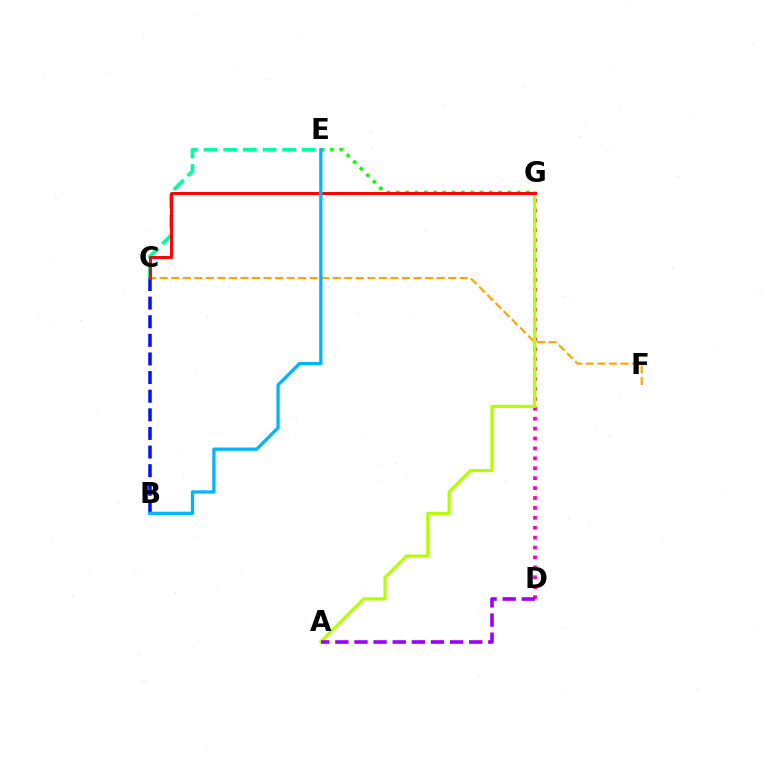{('B', 'C'): [{'color': '#0010ff', 'line_style': 'dashed', 'thickness': 2.53}], ('D', 'G'): [{'color': '#ff00bd', 'line_style': 'dotted', 'thickness': 2.69}], ('C', 'F'): [{'color': '#ffa500', 'line_style': 'dashed', 'thickness': 1.57}], ('A', 'G'): [{'color': '#b3ff00', 'line_style': 'solid', 'thickness': 2.28}], ('E', 'G'): [{'color': '#08ff00', 'line_style': 'dotted', 'thickness': 2.52}], ('A', 'D'): [{'color': '#9b00ff', 'line_style': 'dashed', 'thickness': 2.6}], ('C', 'E'): [{'color': '#00ff9d', 'line_style': 'dashed', 'thickness': 2.67}], ('C', 'G'): [{'color': '#ff0000', 'line_style': 'solid', 'thickness': 2.13}], ('B', 'E'): [{'color': '#00b5ff', 'line_style': 'solid', 'thickness': 2.37}]}